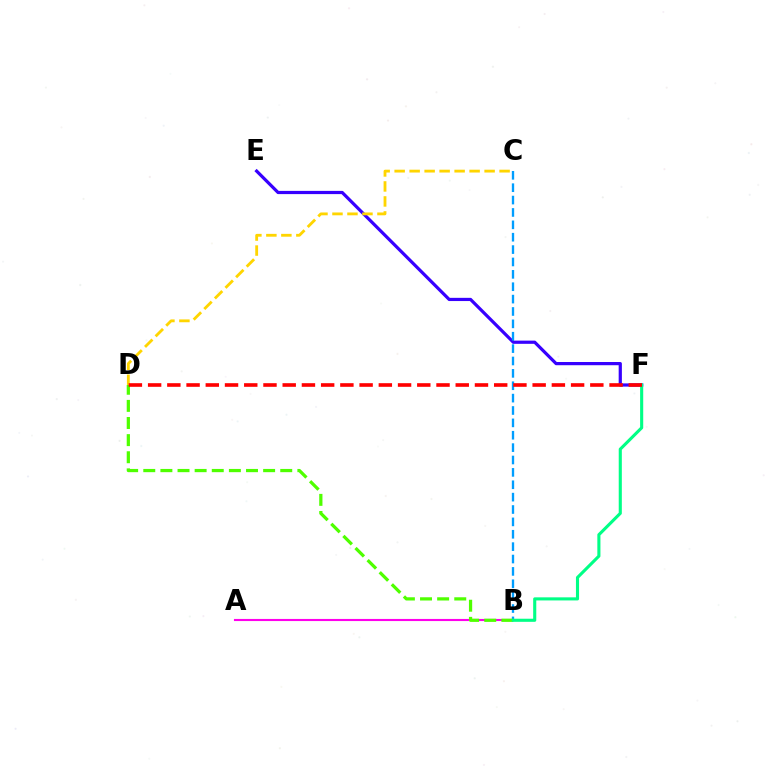{('E', 'F'): [{'color': '#3700ff', 'line_style': 'solid', 'thickness': 2.31}], ('B', 'C'): [{'color': '#009eff', 'line_style': 'dashed', 'thickness': 1.68}], ('A', 'B'): [{'color': '#ff00ed', 'line_style': 'solid', 'thickness': 1.53}], ('B', 'D'): [{'color': '#4fff00', 'line_style': 'dashed', 'thickness': 2.33}], ('C', 'D'): [{'color': '#ffd500', 'line_style': 'dashed', 'thickness': 2.04}], ('B', 'F'): [{'color': '#00ff86', 'line_style': 'solid', 'thickness': 2.23}], ('D', 'F'): [{'color': '#ff0000', 'line_style': 'dashed', 'thickness': 2.61}]}